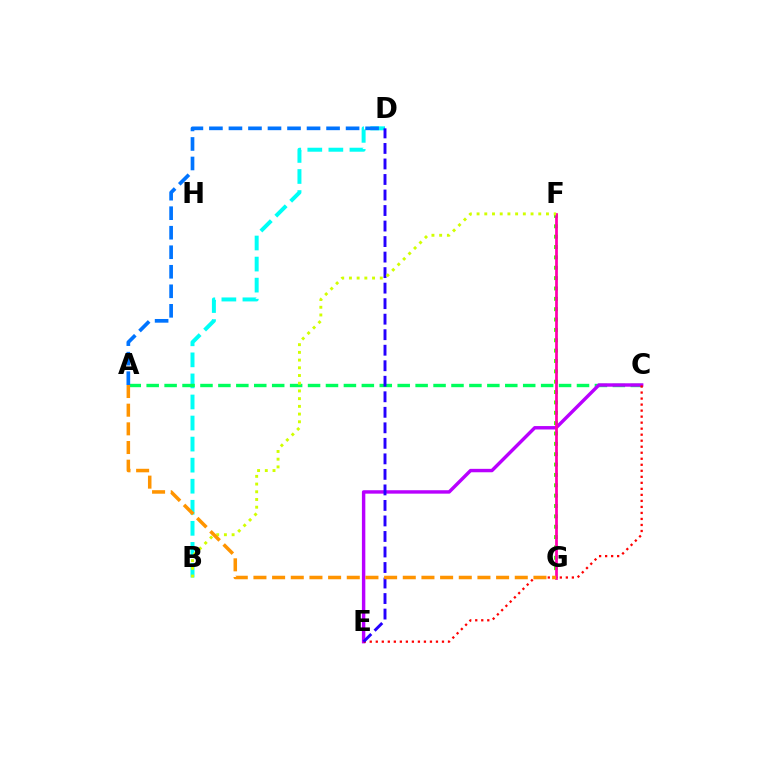{('B', 'D'): [{'color': '#00fff6', 'line_style': 'dashed', 'thickness': 2.86}], ('F', 'G'): [{'color': '#3dff00', 'line_style': 'dotted', 'thickness': 2.81}, {'color': '#ff00ac', 'line_style': 'solid', 'thickness': 1.97}], ('A', 'C'): [{'color': '#00ff5c', 'line_style': 'dashed', 'thickness': 2.44}], ('C', 'E'): [{'color': '#b900ff', 'line_style': 'solid', 'thickness': 2.47}, {'color': '#ff0000', 'line_style': 'dotted', 'thickness': 1.64}], ('A', 'D'): [{'color': '#0074ff', 'line_style': 'dashed', 'thickness': 2.65}], ('D', 'E'): [{'color': '#2500ff', 'line_style': 'dashed', 'thickness': 2.11}], ('B', 'F'): [{'color': '#d1ff00', 'line_style': 'dotted', 'thickness': 2.1}], ('A', 'G'): [{'color': '#ff9400', 'line_style': 'dashed', 'thickness': 2.54}]}